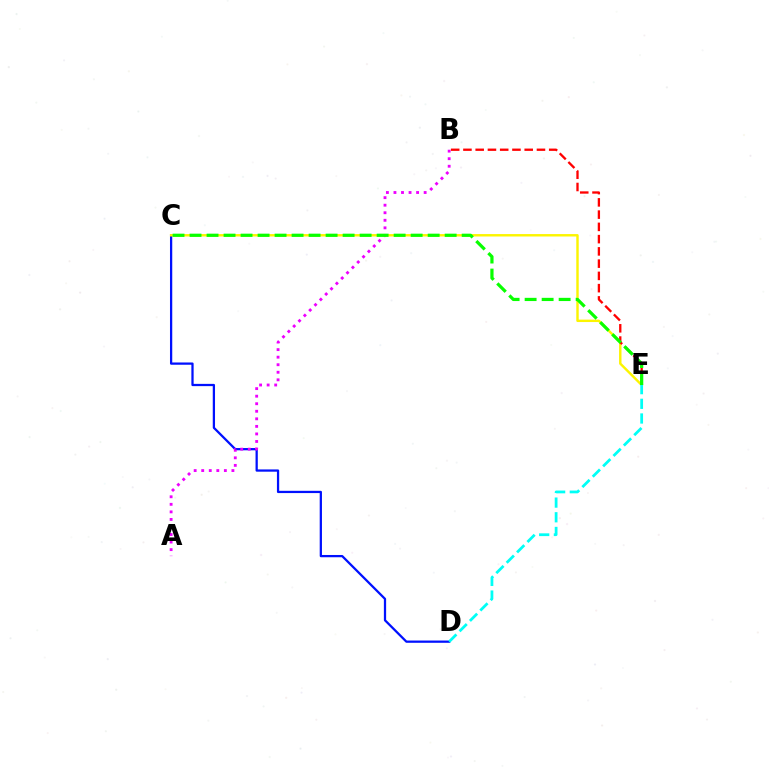{('C', 'D'): [{'color': '#0010ff', 'line_style': 'solid', 'thickness': 1.63}], ('A', 'B'): [{'color': '#ee00ff', 'line_style': 'dotted', 'thickness': 2.05}], ('C', 'E'): [{'color': '#fcf500', 'line_style': 'solid', 'thickness': 1.74}, {'color': '#08ff00', 'line_style': 'dashed', 'thickness': 2.31}], ('B', 'E'): [{'color': '#ff0000', 'line_style': 'dashed', 'thickness': 1.66}], ('D', 'E'): [{'color': '#00fff6', 'line_style': 'dashed', 'thickness': 1.99}]}